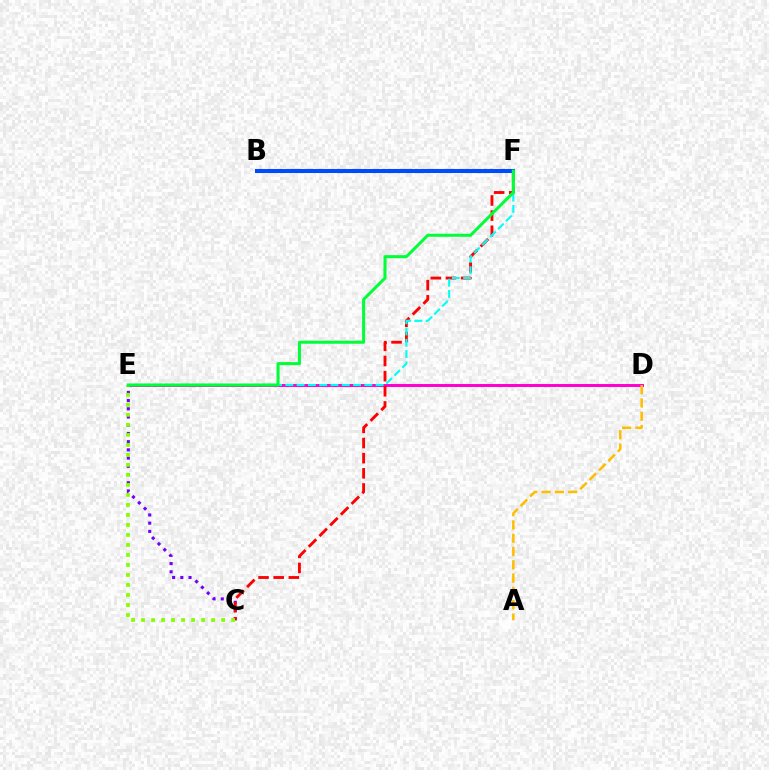{('D', 'E'): [{'color': '#ff00cf', 'line_style': 'solid', 'thickness': 2.12}], ('C', 'E'): [{'color': '#7200ff', 'line_style': 'dotted', 'thickness': 2.23}, {'color': '#84ff00', 'line_style': 'dotted', 'thickness': 2.72}], ('C', 'F'): [{'color': '#ff0000', 'line_style': 'dashed', 'thickness': 2.06}], ('B', 'F'): [{'color': '#004bff', 'line_style': 'solid', 'thickness': 2.92}], ('A', 'D'): [{'color': '#ffbd00', 'line_style': 'dashed', 'thickness': 1.81}], ('E', 'F'): [{'color': '#00fff6', 'line_style': 'dashed', 'thickness': 1.53}, {'color': '#00ff39', 'line_style': 'solid', 'thickness': 2.19}]}